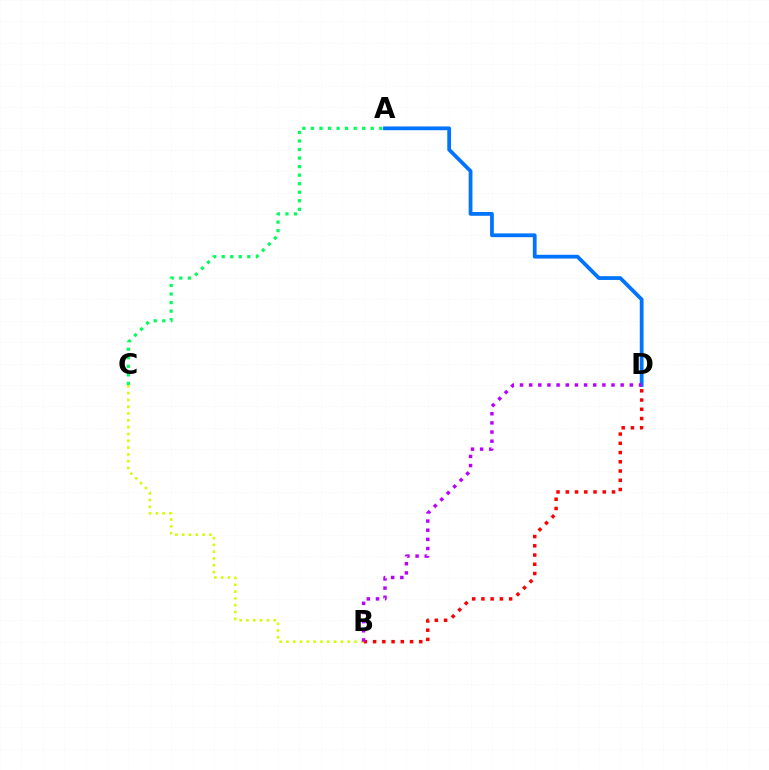{('B', 'D'): [{'color': '#ff0000', 'line_style': 'dotted', 'thickness': 2.51}, {'color': '#b900ff', 'line_style': 'dotted', 'thickness': 2.49}], ('B', 'C'): [{'color': '#d1ff00', 'line_style': 'dotted', 'thickness': 1.85}], ('A', 'C'): [{'color': '#00ff5c', 'line_style': 'dotted', 'thickness': 2.32}], ('A', 'D'): [{'color': '#0074ff', 'line_style': 'solid', 'thickness': 2.72}]}